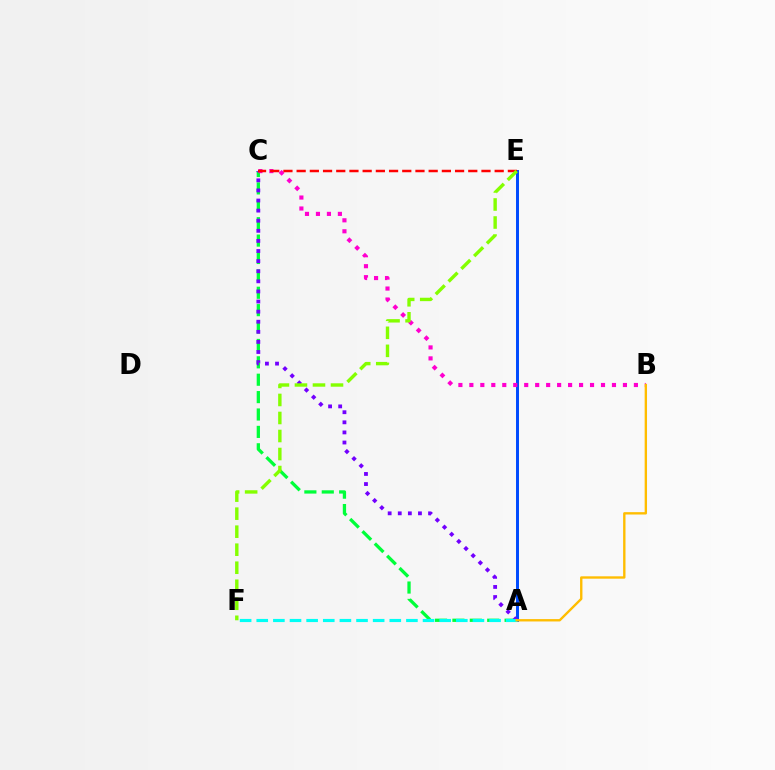{('A', 'C'): [{'color': '#00ff39', 'line_style': 'dashed', 'thickness': 2.36}, {'color': '#7200ff', 'line_style': 'dotted', 'thickness': 2.74}], ('A', 'E'): [{'color': '#004bff', 'line_style': 'solid', 'thickness': 2.14}], ('B', 'C'): [{'color': '#ff00cf', 'line_style': 'dotted', 'thickness': 2.98}], ('C', 'E'): [{'color': '#ff0000', 'line_style': 'dashed', 'thickness': 1.79}], ('E', 'F'): [{'color': '#84ff00', 'line_style': 'dashed', 'thickness': 2.45}], ('A', 'F'): [{'color': '#00fff6', 'line_style': 'dashed', 'thickness': 2.26}], ('A', 'B'): [{'color': '#ffbd00', 'line_style': 'solid', 'thickness': 1.7}]}